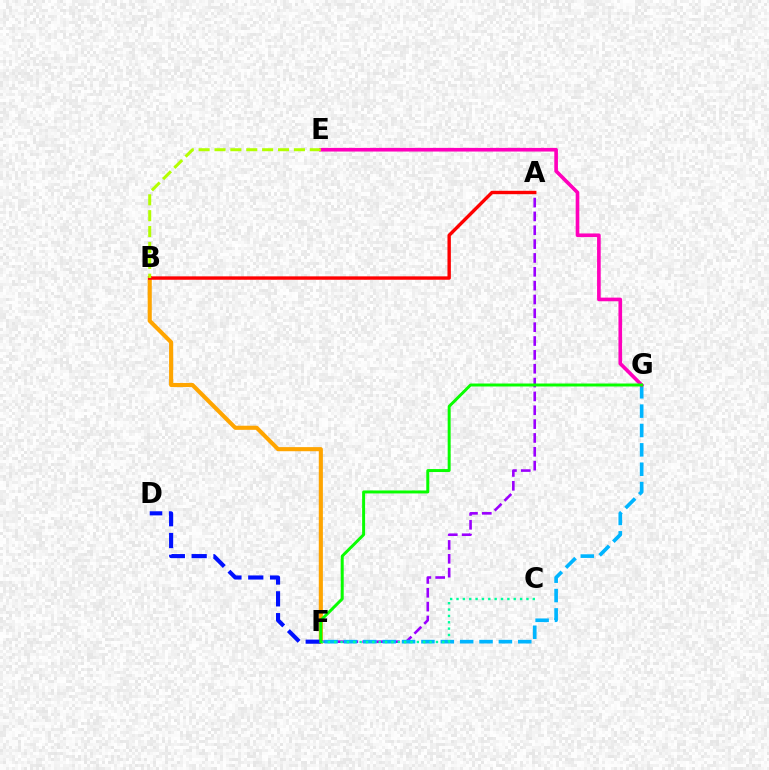{('B', 'F'): [{'color': '#ffa500', 'line_style': 'solid', 'thickness': 2.96}], ('A', 'F'): [{'color': '#9b00ff', 'line_style': 'dashed', 'thickness': 1.88}], ('F', 'G'): [{'color': '#00b5ff', 'line_style': 'dashed', 'thickness': 2.63}, {'color': '#08ff00', 'line_style': 'solid', 'thickness': 2.14}], ('C', 'F'): [{'color': '#00ff9d', 'line_style': 'dotted', 'thickness': 1.73}], ('A', 'B'): [{'color': '#ff0000', 'line_style': 'solid', 'thickness': 2.44}], ('D', 'F'): [{'color': '#0010ff', 'line_style': 'dashed', 'thickness': 2.96}], ('E', 'G'): [{'color': '#ff00bd', 'line_style': 'solid', 'thickness': 2.62}], ('B', 'E'): [{'color': '#b3ff00', 'line_style': 'dashed', 'thickness': 2.16}]}